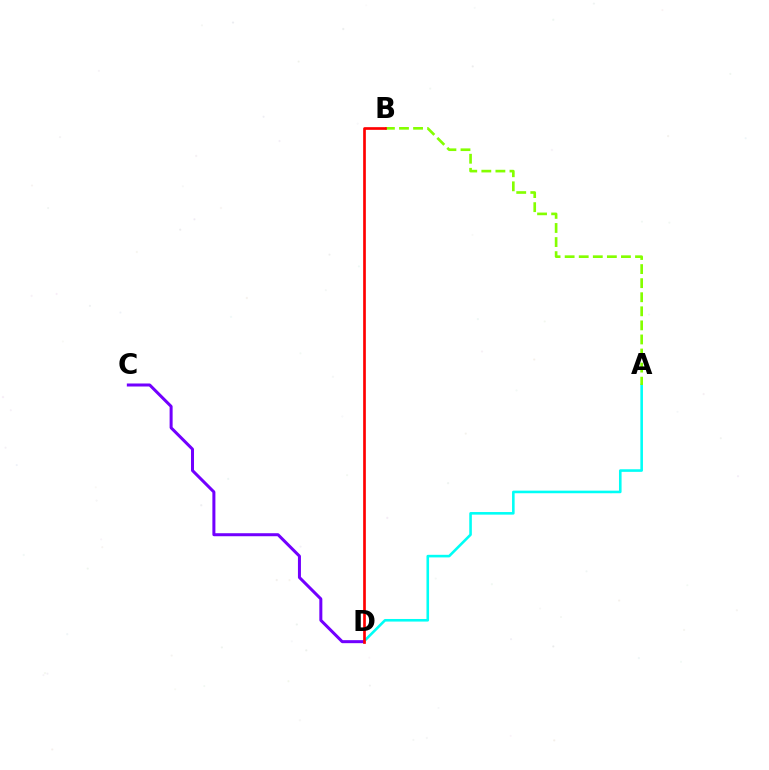{('A', 'D'): [{'color': '#00fff6', 'line_style': 'solid', 'thickness': 1.87}], ('A', 'B'): [{'color': '#84ff00', 'line_style': 'dashed', 'thickness': 1.91}], ('C', 'D'): [{'color': '#7200ff', 'line_style': 'solid', 'thickness': 2.17}], ('B', 'D'): [{'color': '#ff0000', 'line_style': 'solid', 'thickness': 1.93}]}